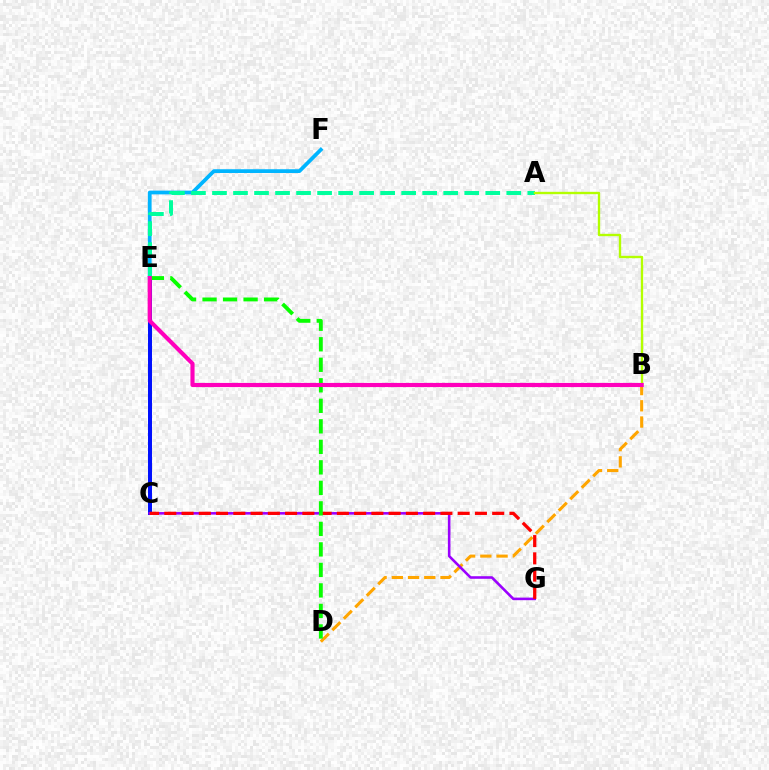{('E', 'F'): [{'color': '#00b5ff', 'line_style': 'solid', 'thickness': 2.7}], ('B', 'D'): [{'color': '#ffa500', 'line_style': 'dashed', 'thickness': 2.21}], ('C', 'E'): [{'color': '#0010ff', 'line_style': 'solid', 'thickness': 2.87}], ('A', 'E'): [{'color': '#00ff9d', 'line_style': 'dashed', 'thickness': 2.86}], ('C', 'G'): [{'color': '#9b00ff', 'line_style': 'solid', 'thickness': 1.86}, {'color': '#ff0000', 'line_style': 'dashed', 'thickness': 2.34}], ('D', 'E'): [{'color': '#08ff00', 'line_style': 'dashed', 'thickness': 2.79}], ('A', 'B'): [{'color': '#b3ff00', 'line_style': 'solid', 'thickness': 1.7}], ('B', 'E'): [{'color': '#ff00bd', 'line_style': 'solid', 'thickness': 2.97}]}